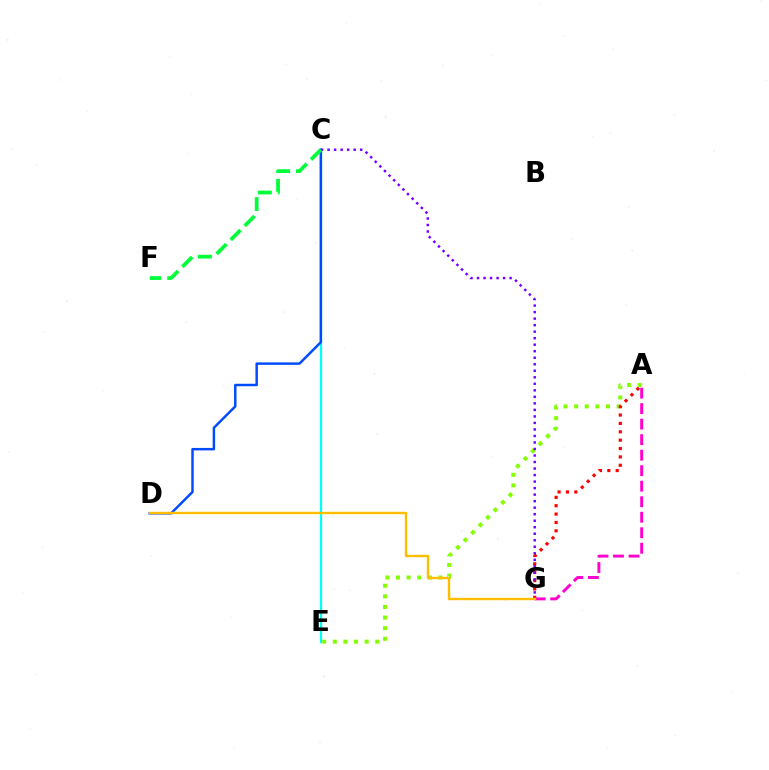{('C', 'E'): [{'color': '#00fff6', 'line_style': 'solid', 'thickness': 1.63}], ('A', 'E'): [{'color': '#84ff00', 'line_style': 'dotted', 'thickness': 2.88}], ('A', 'G'): [{'color': '#ff0000', 'line_style': 'dotted', 'thickness': 2.27}, {'color': '#ff00cf', 'line_style': 'dashed', 'thickness': 2.11}], ('C', 'G'): [{'color': '#7200ff', 'line_style': 'dotted', 'thickness': 1.77}], ('C', 'D'): [{'color': '#004bff', 'line_style': 'solid', 'thickness': 1.77}], ('D', 'G'): [{'color': '#ffbd00', 'line_style': 'solid', 'thickness': 1.74}], ('C', 'F'): [{'color': '#00ff39', 'line_style': 'dashed', 'thickness': 2.69}]}